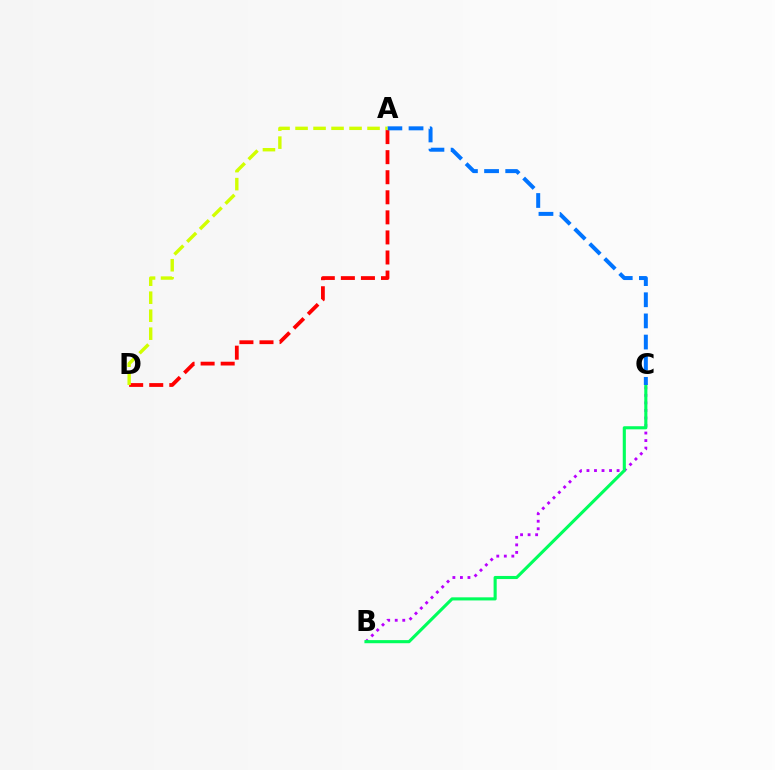{('B', 'C'): [{'color': '#b900ff', 'line_style': 'dotted', 'thickness': 2.05}, {'color': '#00ff5c', 'line_style': 'solid', 'thickness': 2.24}], ('A', 'D'): [{'color': '#ff0000', 'line_style': 'dashed', 'thickness': 2.73}, {'color': '#d1ff00', 'line_style': 'dashed', 'thickness': 2.44}], ('A', 'C'): [{'color': '#0074ff', 'line_style': 'dashed', 'thickness': 2.87}]}